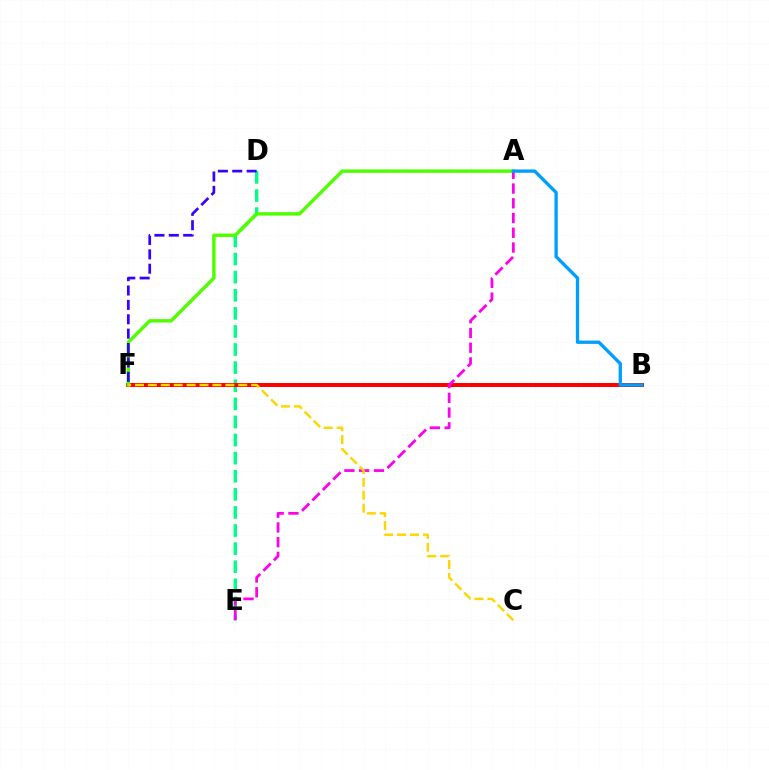{('D', 'E'): [{'color': '#00ff86', 'line_style': 'dashed', 'thickness': 2.46}], ('B', 'F'): [{'color': '#ff0000', 'line_style': 'solid', 'thickness': 2.86}], ('A', 'F'): [{'color': '#4fff00', 'line_style': 'solid', 'thickness': 2.47}], ('A', 'E'): [{'color': '#ff00ed', 'line_style': 'dashed', 'thickness': 2.0}], ('D', 'F'): [{'color': '#3700ff', 'line_style': 'dashed', 'thickness': 1.95}], ('A', 'B'): [{'color': '#009eff', 'line_style': 'solid', 'thickness': 2.39}], ('C', 'F'): [{'color': '#ffd500', 'line_style': 'dashed', 'thickness': 1.75}]}